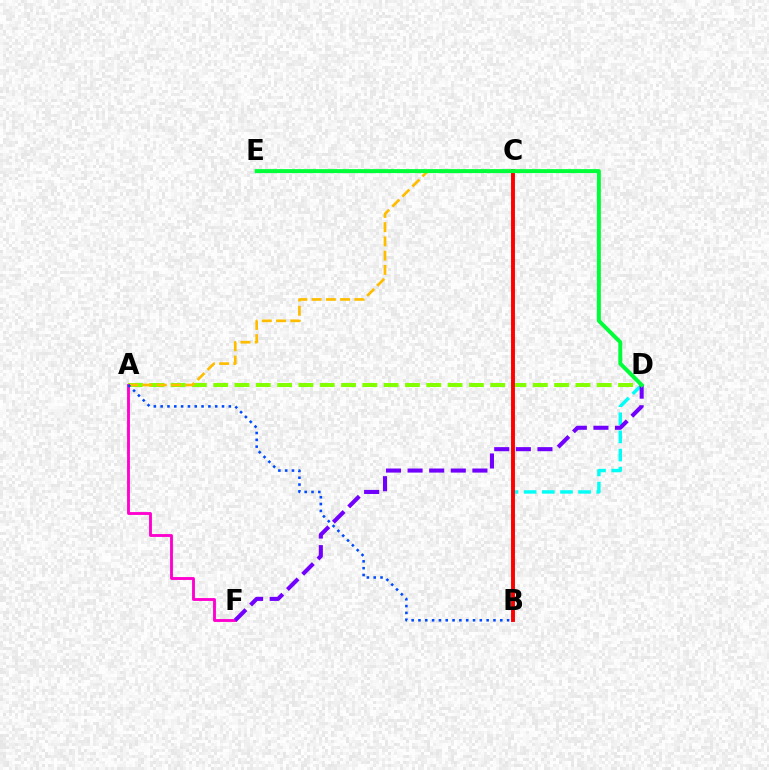{('B', 'D'): [{'color': '#00fff6', 'line_style': 'dashed', 'thickness': 2.46}], ('A', 'D'): [{'color': '#84ff00', 'line_style': 'dashed', 'thickness': 2.89}], ('A', 'C'): [{'color': '#ffbd00', 'line_style': 'dashed', 'thickness': 1.93}], ('A', 'F'): [{'color': '#ff00cf', 'line_style': 'solid', 'thickness': 2.06}], ('D', 'F'): [{'color': '#7200ff', 'line_style': 'dashed', 'thickness': 2.94}], ('B', 'C'): [{'color': '#ff0000', 'line_style': 'solid', 'thickness': 2.81}], ('A', 'B'): [{'color': '#004bff', 'line_style': 'dotted', 'thickness': 1.85}], ('D', 'E'): [{'color': '#00ff39', 'line_style': 'solid', 'thickness': 2.85}]}